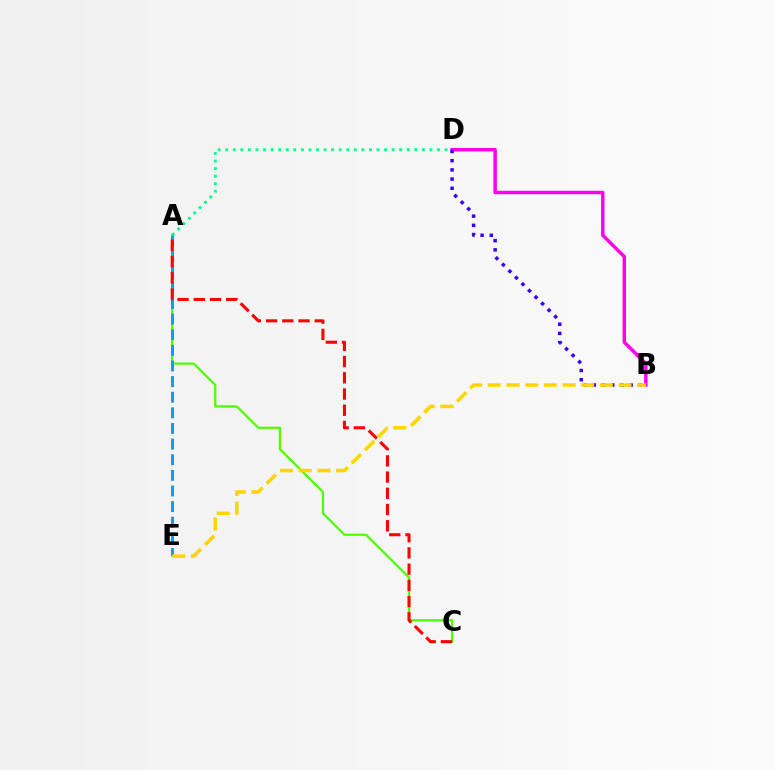{('A', 'C'): [{'color': '#4fff00', 'line_style': 'solid', 'thickness': 1.62}, {'color': '#ff0000', 'line_style': 'dashed', 'thickness': 2.2}], ('A', 'E'): [{'color': '#009eff', 'line_style': 'dashed', 'thickness': 2.12}], ('B', 'D'): [{'color': '#ff00ed', 'line_style': 'solid', 'thickness': 2.48}, {'color': '#3700ff', 'line_style': 'dotted', 'thickness': 2.5}], ('A', 'D'): [{'color': '#00ff86', 'line_style': 'dotted', 'thickness': 2.06}], ('B', 'E'): [{'color': '#ffd500', 'line_style': 'dashed', 'thickness': 2.54}]}